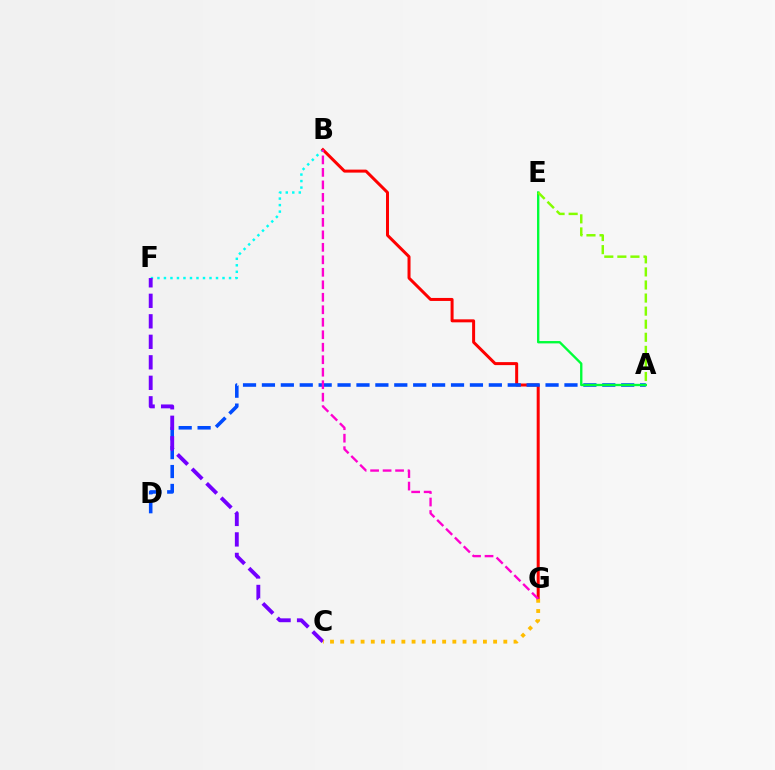{('B', 'F'): [{'color': '#00fff6', 'line_style': 'dotted', 'thickness': 1.77}], ('B', 'G'): [{'color': '#ff0000', 'line_style': 'solid', 'thickness': 2.16}, {'color': '#ff00cf', 'line_style': 'dashed', 'thickness': 1.7}], ('A', 'D'): [{'color': '#004bff', 'line_style': 'dashed', 'thickness': 2.57}], ('A', 'E'): [{'color': '#00ff39', 'line_style': 'solid', 'thickness': 1.7}, {'color': '#84ff00', 'line_style': 'dashed', 'thickness': 1.78}], ('C', 'F'): [{'color': '#7200ff', 'line_style': 'dashed', 'thickness': 2.78}], ('C', 'G'): [{'color': '#ffbd00', 'line_style': 'dotted', 'thickness': 2.77}]}